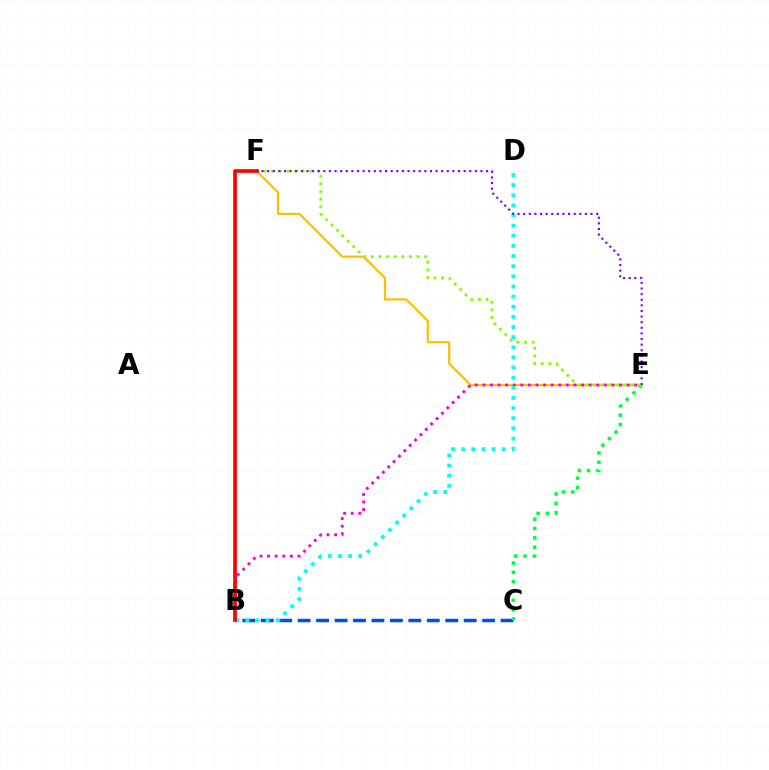{('E', 'F'): [{'color': '#ffbd00', 'line_style': 'solid', 'thickness': 1.56}, {'color': '#84ff00', 'line_style': 'dotted', 'thickness': 2.07}, {'color': '#7200ff', 'line_style': 'dotted', 'thickness': 1.52}], ('B', 'C'): [{'color': '#004bff', 'line_style': 'dashed', 'thickness': 2.51}], ('C', 'E'): [{'color': '#00ff39', 'line_style': 'dotted', 'thickness': 2.53}], ('B', 'E'): [{'color': '#ff00cf', 'line_style': 'dotted', 'thickness': 2.06}], ('B', 'D'): [{'color': '#00fff6', 'line_style': 'dotted', 'thickness': 2.75}], ('B', 'F'): [{'color': '#ff0000', 'line_style': 'solid', 'thickness': 2.65}]}